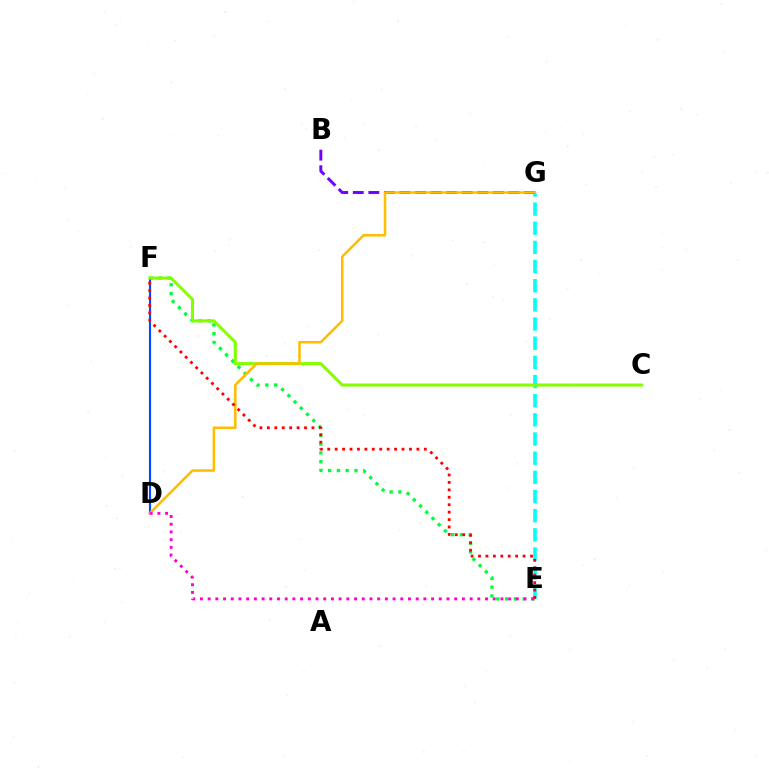{('E', 'F'): [{'color': '#00ff39', 'line_style': 'dotted', 'thickness': 2.39}, {'color': '#ff0000', 'line_style': 'dotted', 'thickness': 2.02}], ('D', 'F'): [{'color': '#004bff', 'line_style': 'solid', 'thickness': 1.55}], ('E', 'G'): [{'color': '#00fff6', 'line_style': 'dashed', 'thickness': 2.6}], ('C', 'F'): [{'color': '#84ff00', 'line_style': 'solid', 'thickness': 2.21}], ('B', 'G'): [{'color': '#7200ff', 'line_style': 'dashed', 'thickness': 2.11}], ('D', 'G'): [{'color': '#ffbd00', 'line_style': 'solid', 'thickness': 1.83}], ('D', 'E'): [{'color': '#ff00cf', 'line_style': 'dotted', 'thickness': 2.09}]}